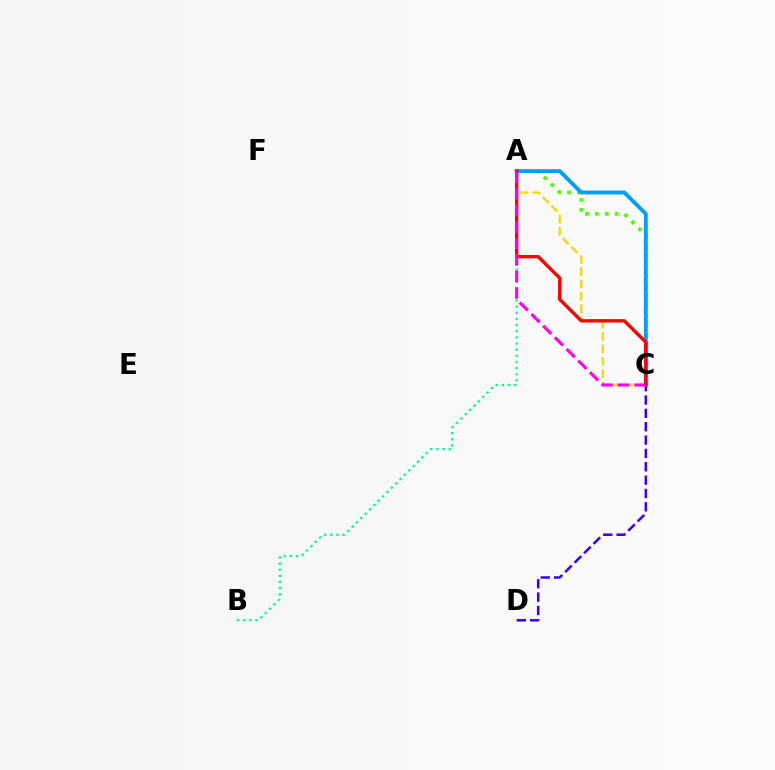{('A', 'C'): [{'color': '#ffd500', 'line_style': 'dashed', 'thickness': 1.68}, {'color': '#4fff00', 'line_style': 'dotted', 'thickness': 2.68}, {'color': '#009eff', 'line_style': 'solid', 'thickness': 2.76}, {'color': '#ff0000', 'line_style': 'solid', 'thickness': 2.43}, {'color': '#ff00ed', 'line_style': 'dashed', 'thickness': 2.24}], ('C', 'D'): [{'color': '#3700ff', 'line_style': 'dashed', 'thickness': 1.81}], ('A', 'B'): [{'color': '#00ff86', 'line_style': 'dotted', 'thickness': 1.67}]}